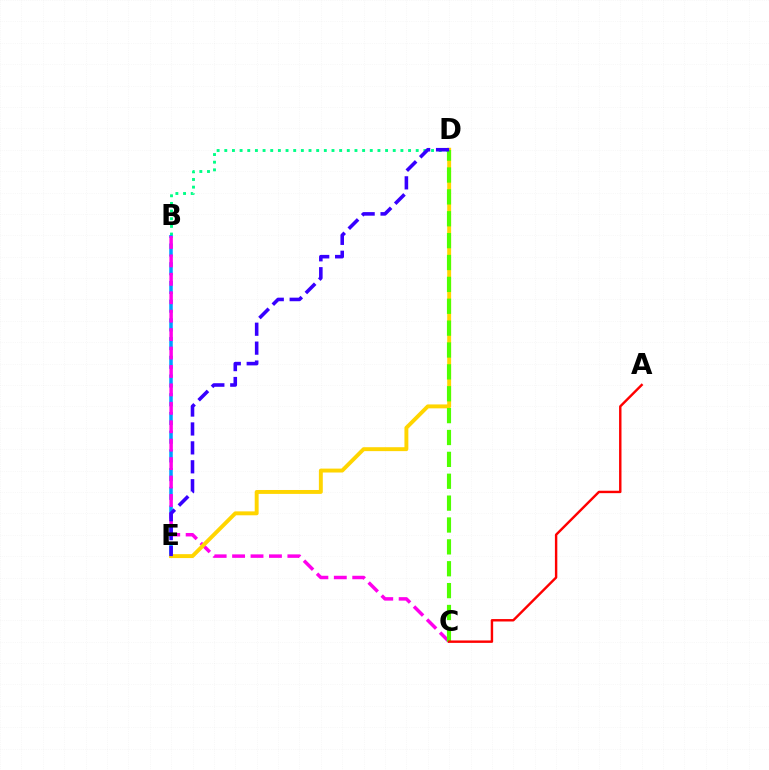{('B', 'D'): [{'color': '#00ff86', 'line_style': 'dotted', 'thickness': 2.08}], ('B', 'E'): [{'color': '#009eff', 'line_style': 'dashed', 'thickness': 2.54}], ('B', 'C'): [{'color': '#ff00ed', 'line_style': 'dashed', 'thickness': 2.5}], ('D', 'E'): [{'color': '#ffd500', 'line_style': 'solid', 'thickness': 2.82}, {'color': '#3700ff', 'line_style': 'dashed', 'thickness': 2.57}], ('C', 'D'): [{'color': '#4fff00', 'line_style': 'dashed', 'thickness': 2.97}], ('A', 'C'): [{'color': '#ff0000', 'line_style': 'solid', 'thickness': 1.74}]}